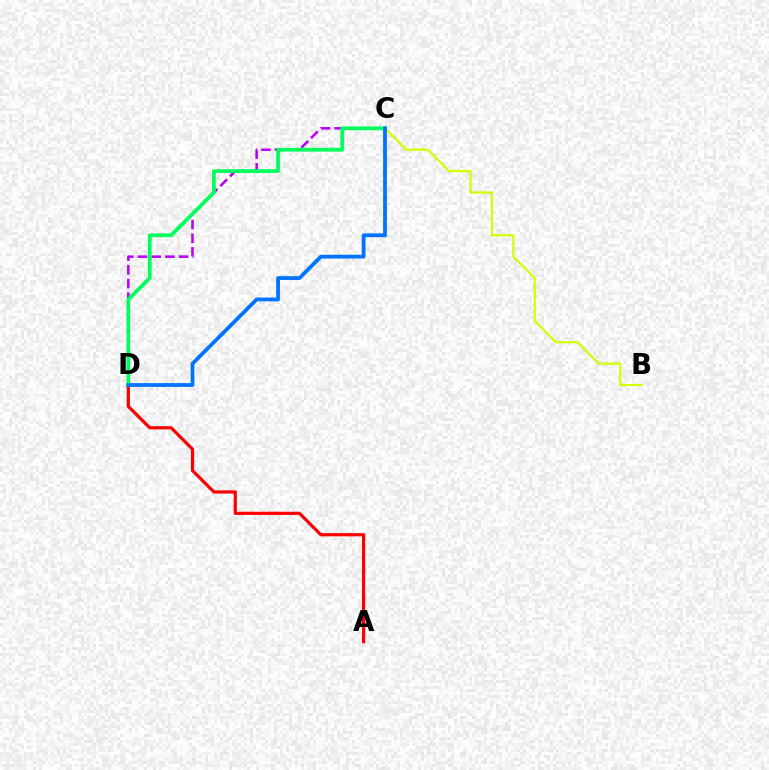{('B', 'C'): [{'color': '#d1ff00', 'line_style': 'solid', 'thickness': 1.58}], ('C', 'D'): [{'color': '#b900ff', 'line_style': 'dashed', 'thickness': 1.86}, {'color': '#00ff5c', 'line_style': 'solid', 'thickness': 2.7}, {'color': '#0074ff', 'line_style': 'solid', 'thickness': 2.73}], ('A', 'D'): [{'color': '#ff0000', 'line_style': 'solid', 'thickness': 2.31}]}